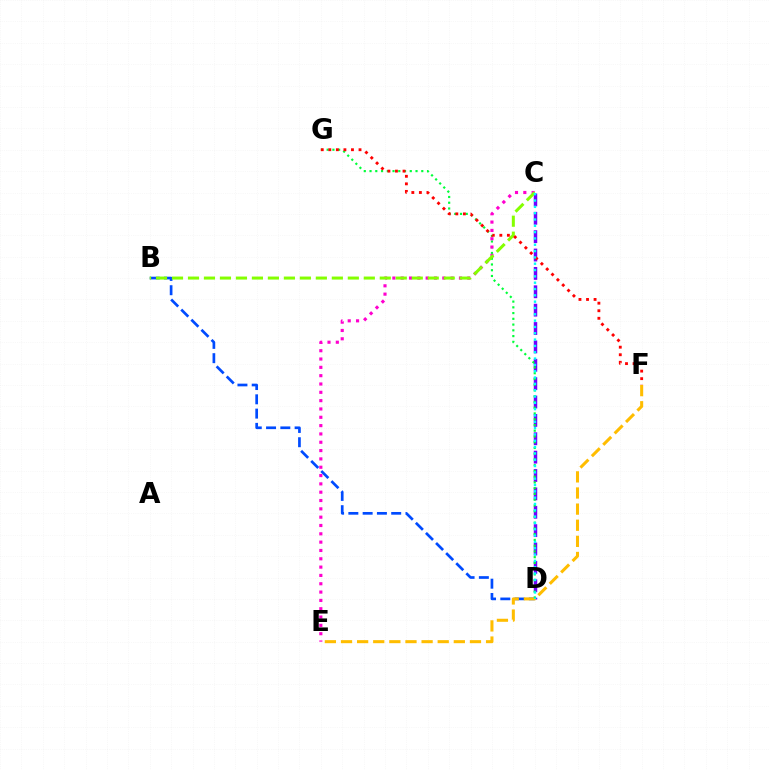{('B', 'D'): [{'color': '#004bff', 'line_style': 'dashed', 'thickness': 1.94}], ('C', 'D'): [{'color': '#7200ff', 'line_style': 'dashed', 'thickness': 2.5}, {'color': '#00fff6', 'line_style': 'dotted', 'thickness': 1.72}], ('D', 'G'): [{'color': '#00ff39', 'line_style': 'dotted', 'thickness': 1.56}], ('C', 'E'): [{'color': '#ff00cf', 'line_style': 'dotted', 'thickness': 2.26}], ('B', 'C'): [{'color': '#84ff00', 'line_style': 'dashed', 'thickness': 2.17}], ('E', 'F'): [{'color': '#ffbd00', 'line_style': 'dashed', 'thickness': 2.19}], ('F', 'G'): [{'color': '#ff0000', 'line_style': 'dotted', 'thickness': 2.05}]}